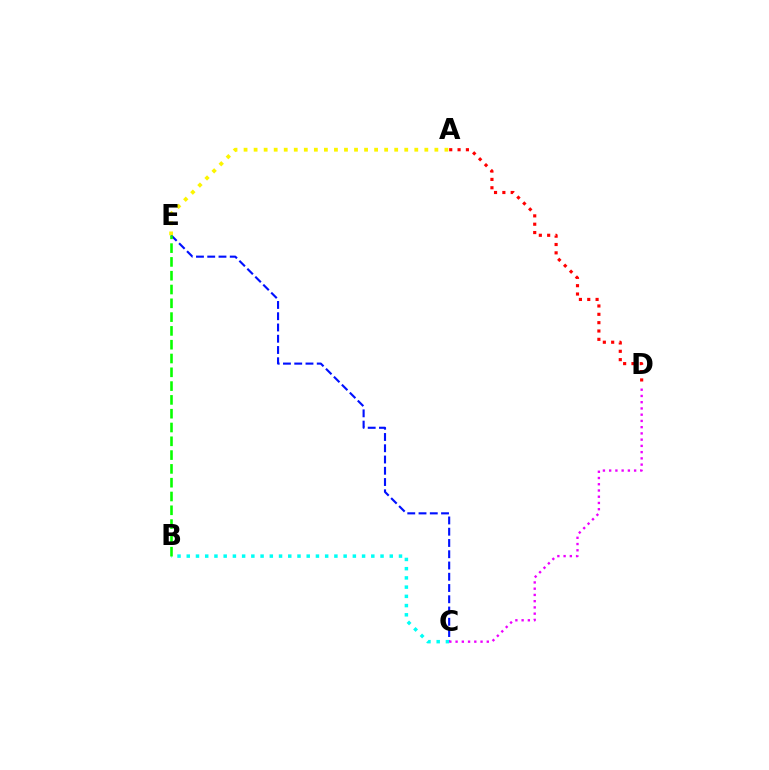{('C', 'E'): [{'color': '#0010ff', 'line_style': 'dashed', 'thickness': 1.53}], ('B', 'C'): [{'color': '#00fff6', 'line_style': 'dotted', 'thickness': 2.51}], ('A', 'D'): [{'color': '#ff0000', 'line_style': 'dotted', 'thickness': 2.27}], ('C', 'D'): [{'color': '#ee00ff', 'line_style': 'dotted', 'thickness': 1.7}], ('A', 'E'): [{'color': '#fcf500', 'line_style': 'dotted', 'thickness': 2.73}], ('B', 'E'): [{'color': '#08ff00', 'line_style': 'dashed', 'thickness': 1.87}]}